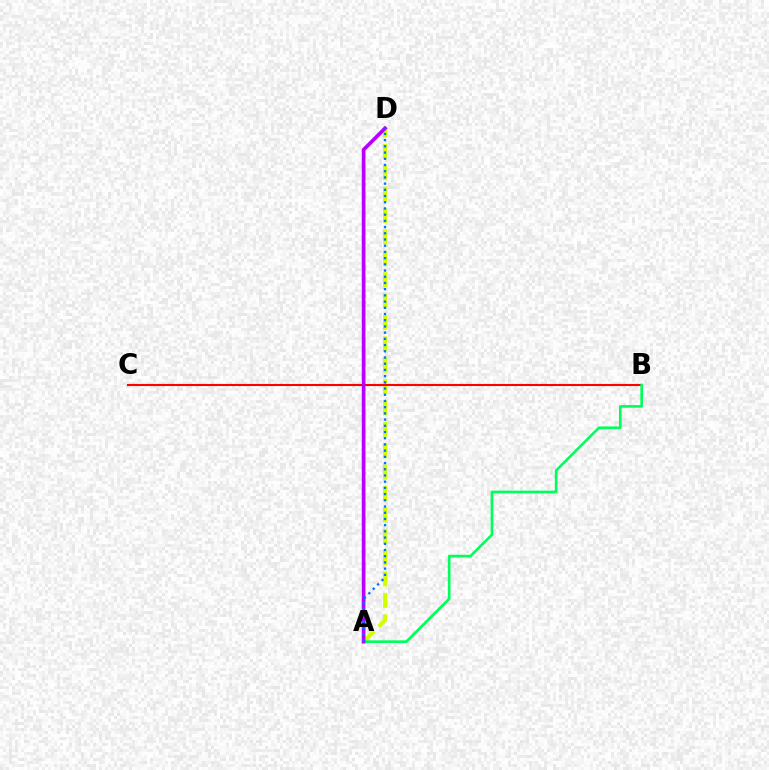{('A', 'D'): [{'color': '#d1ff00', 'line_style': 'dashed', 'thickness': 2.9}, {'color': '#b900ff', 'line_style': 'solid', 'thickness': 2.67}, {'color': '#0074ff', 'line_style': 'dotted', 'thickness': 1.69}], ('B', 'C'): [{'color': '#ff0000', 'line_style': 'solid', 'thickness': 1.5}], ('A', 'B'): [{'color': '#00ff5c', 'line_style': 'solid', 'thickness': 1.92}]}